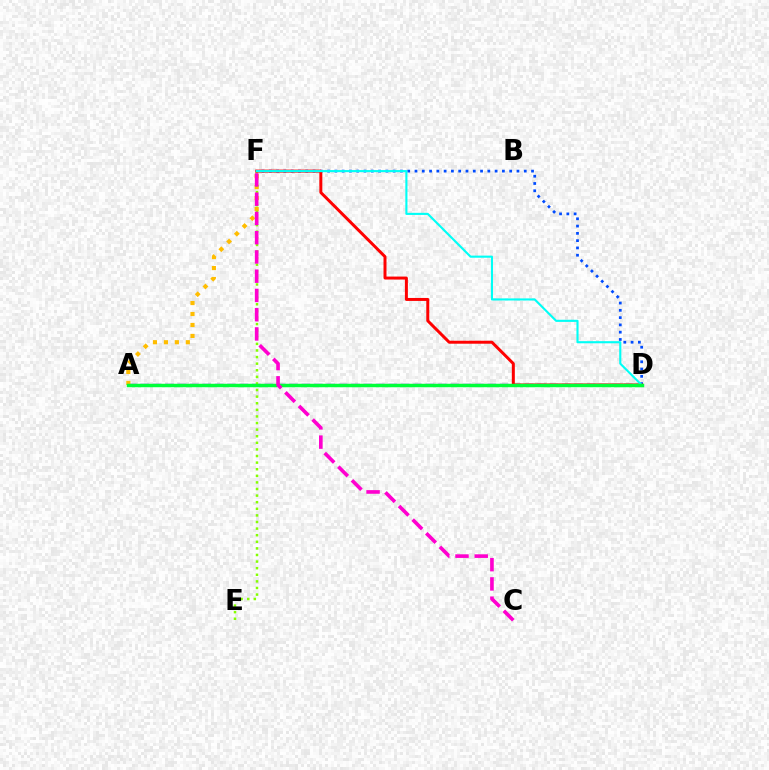{('A', 'D'): [{'color': '#7200ff', 'line_style': 'dashed', 'thickness': 1.68}, {'color': '#00ff39', 'line_style': 'solid', 'thickness': 2.49}], ('A', 'F'): [{'color': '#ffbd00', 'line_style': 'dotted', 'thickness': 2.98}], ('D', 'F'): [{'color': '#004bff', 'line_style': 'dotted', 'thickness': 1.98}, {'color': '#ff0000', 'line_style': 'solid', 'thickness': 2.14}, {'color': '#00fff6', 'line_style': 'solid', 'thickness': 1.52}], ('E', 'F'): [{'color': '#84ff00', 'line_style': 'dotted', 'thickness': 1.79}], ('C', 'F'): [{'color': '#ff00cf', 'line_style': 'dashed', 'thickness': 2.62}]}